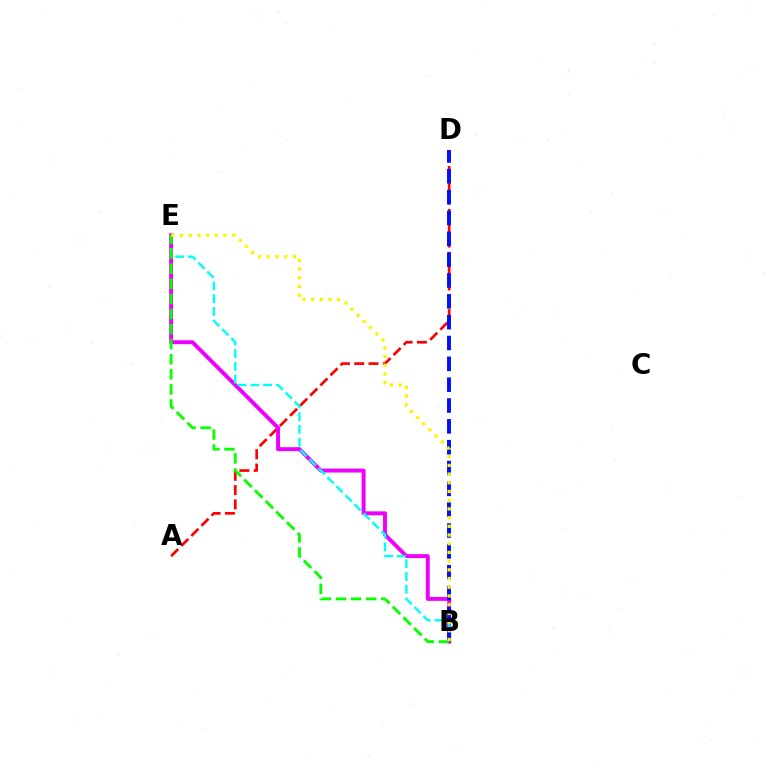{('A', 'D'): [{'color': '#ff0000', 'line_style': 'dashed', 'thickness': 1.94}], ('B', 'E'): [{'color': '#ee00ff', 'line_style': 'solid', 'thickness': 2.84}, {'color': '#00fff6', 'line_style': 'dashed', 'thickness': 1.73}, {'color': '#08ff00', 'line_style': 'dashed', 'thickness': 2.05}, {'color': '#fcf500', 'line_style': 'dotted', 'thickness': 2.36}], ('B', 'D'): [{'color': '#0010ff', 'line_style': 'dashed', 'thickness': 2.83}]}